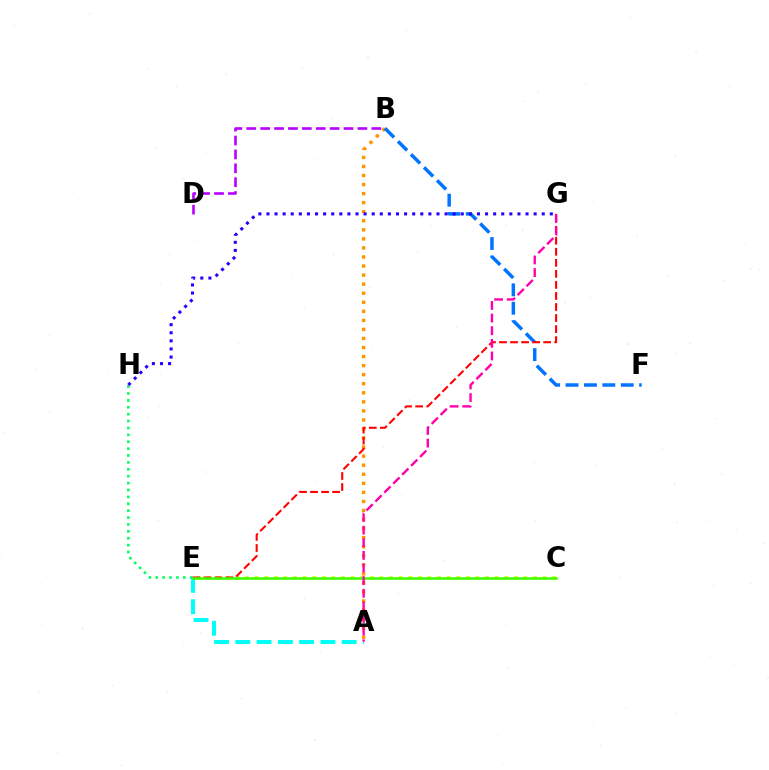{('B', 'D'): [{'color': '#b900ff', 'line_style': 'dashed', 'thickness': 1.89}], ('C', 'E'): [{'color': '#d1ff00', 'line_style': 'dotted', 'thickness': 2.61}, {'color': '#3dff00', 'line_style': 'solid', 'thickness': 1.83}], ('A', 'B'): [{'color': '#ff9400', 'line_style': 'dotted', 'thickness': 2.46}], ('B', 'F'): [{'color': '#0074ff', 'line_style': 'dashed', 'thickness': 2.5}], ('E', 'H'): [{'color': '#00ff5c', 'line_style': 'dotted', 'thickness': 1.87}], ('A', 'E'): [{'color': '#00fff6', 'line_style': 'dashed', 'thickness': 2.89}], ('E', 'G'): [{'color': '#ff0000', 'line_style': 'dashed', 'thickness': 1.5}], ('A', 'G'): [{'color': '#ff00ac', 'line_style': 'dashed', 'thickness': 1.72}], ('G', 'H'): [{'color': '#2500ff', 'line_style': 'dotted', 'thickness': 2.2}]}